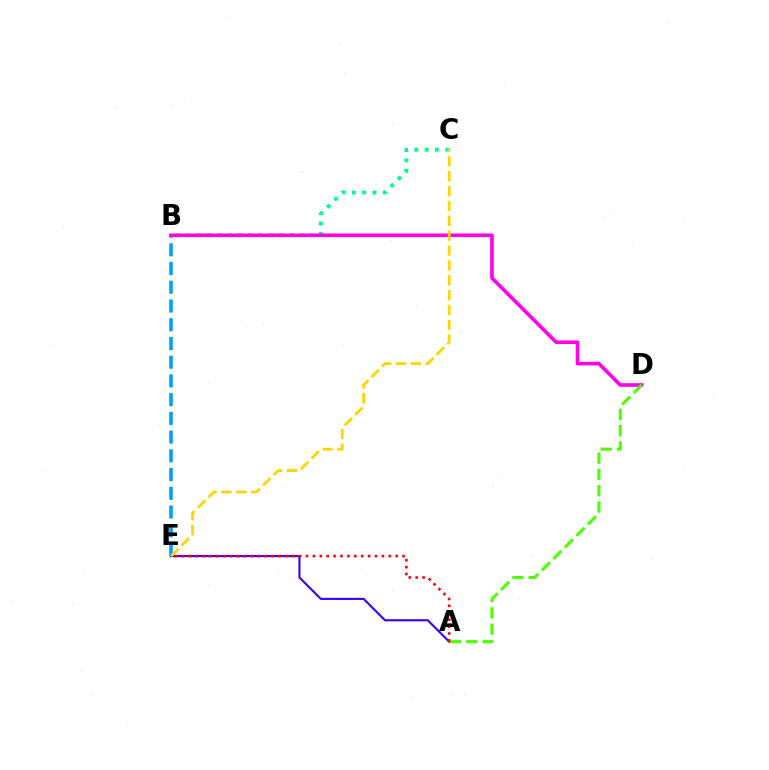{('A', 'E'): [{'color': '#3700ff', 'line_style': 'solid', 'thickness': 1.53}, {'color': '#ff0000', 'line_style': 'dotted', 'thickness': 1.87}], ('B', 'E'): [{'color': '#009eff', 'line_style': 'dashed', 'thickness': 2.54}], ('B', 'C'): [{'color': '#00ff86', 'line_style': 'dotted', 'thickness': 2.8}], ('B', 'D'): [{'color': '#ff00ed', 'line_style': 'solid', 'thickness': 2.59}], ('A', 'D'): [{'color': '#4fff00', 'line_style': 'dashed', 'thickness': 2.21}], ('C', 'E'): [{'color': '#ffd500', 'line_style': 'dashed', 'thickness': 2.02}]}